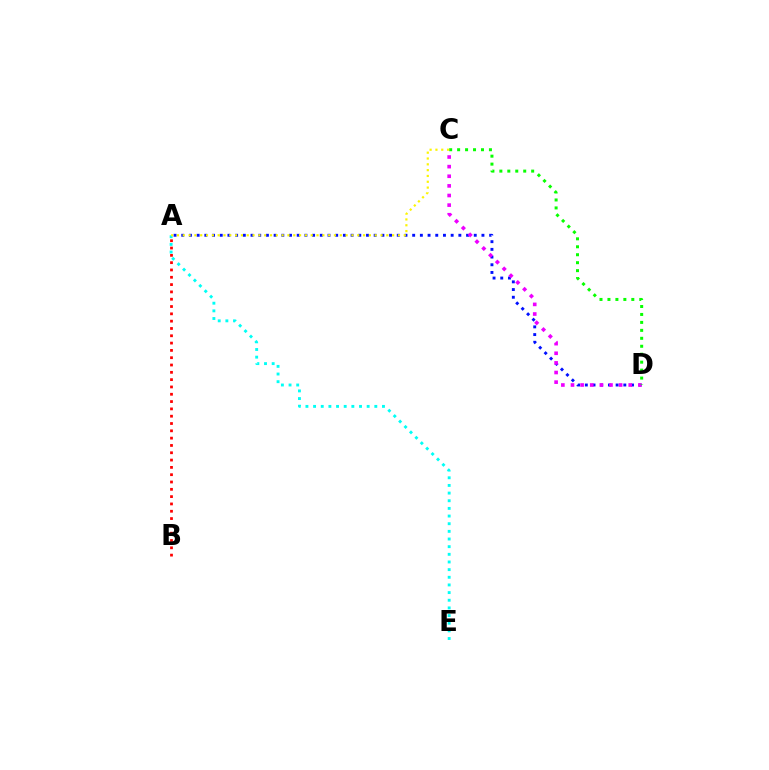{('A', 'B'): [{'color': '#ff0000', 'line_style': 'dotted', 'thickness': 1.99}], ('A', 'D'): [{'color': '#0010ff', 'line_style': 'dotted', 'thickness': 2.09}], ('C', 'D'): [{'color': '#ee00ff', 'line_style': 'dotted', 'thickness': 2.61}, {'color': '#08ff00', 'line_style': 'dotted', 'thickness': 2.16}], ('A', 'E'): [{'color': '#00fff6', 'line_style': 'dotted', 'thickness': 2.08}], ('A', 'C'): [{'color': '#fcf500', 'line_style': 'dotted', 'thickness': 1.58}]}